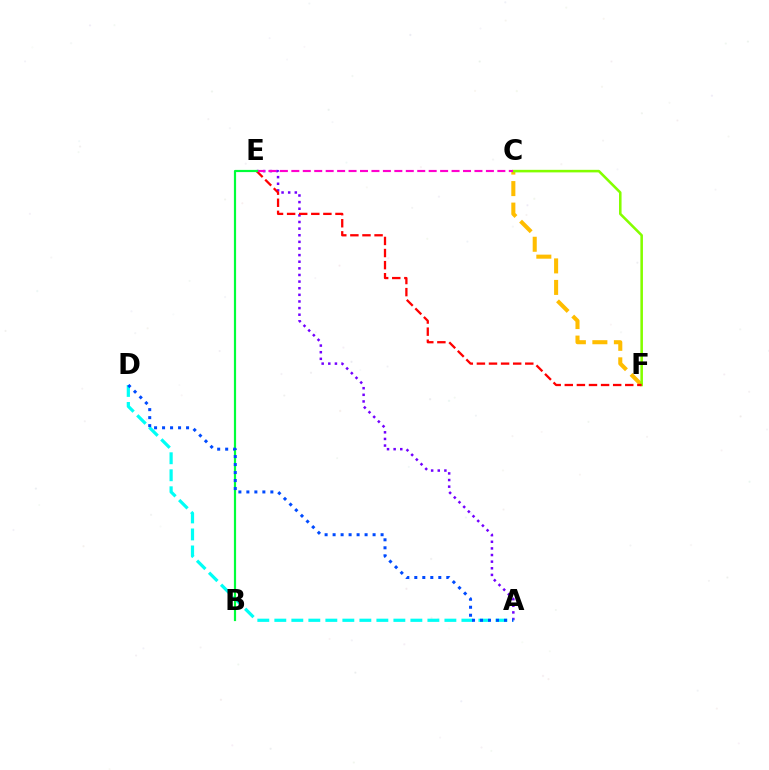{('A', 'E'): [{'color': '#7200ff', 'line_style': 'dotted', 'thickness': 1.8}], ('C', 'F'): [{'color': '#ffbd00', 'line_style': 'dashed', 'thickness': 2.92}, {'color': '#84ff00', 'line_style': 'solid', 'thickness': 1.84}], ('E', 'F'): [{'color': '#ff0000', 'line_style': 'dashed', 'thickness': 1.64}], ('A', 'D'): [{'color': '#00fff6', 'line_style': 'dashed', 'thickness': 2.31}, {'color': '#004bff', 'line_style': 'dotted', 'thickness': 2.17}], ('C', 'E'): [{'color': '#ff00cf', 'line_style': 'dashed', 'thickness': 1.55}], ('B', 'E'): [{'color': '#00ff39', 'line_style': 'solid', 'thickness': 1.58}]}